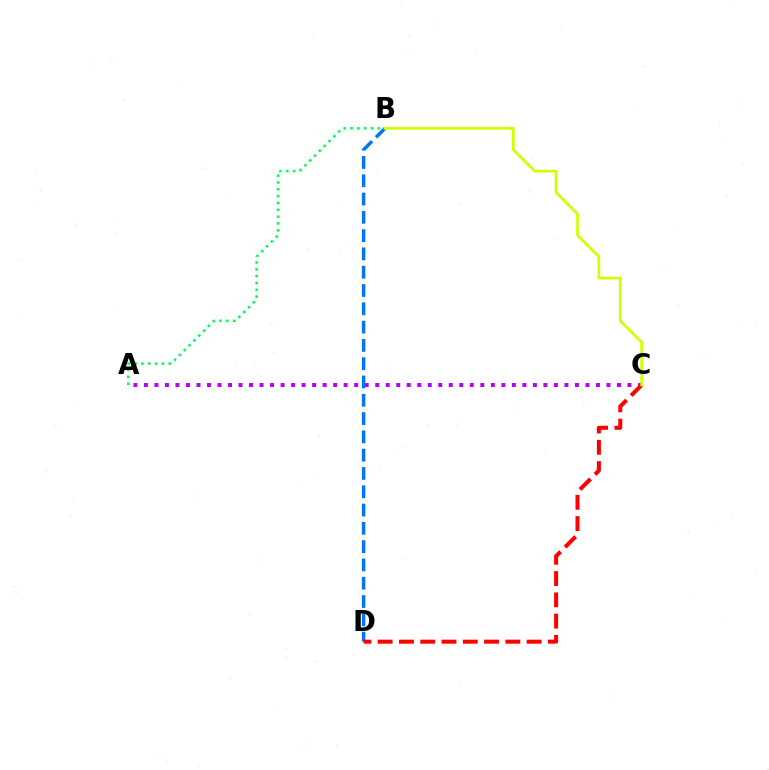{('A', 'C'): [{'color': '#b900ff', 'line_style': 'dotted', 'thickness': 2.86}], ('B', 'D'): [{'color': '#0074ff', 'line_style': 'dashed', 'thickness': 2.49}], ('A', 'B'): [{'color': '#00ff5c', 'line_style': 'dotted', 'thickness': 1.86}], ('C', 'D'): [{'color': '#ff0000', 'line_style': 'dashed', 'thickness': 2.89}], ('B', 'C'): [{'color': '#d1ff00', 'line_style': 'solid', 'thickness': 1.95}]}